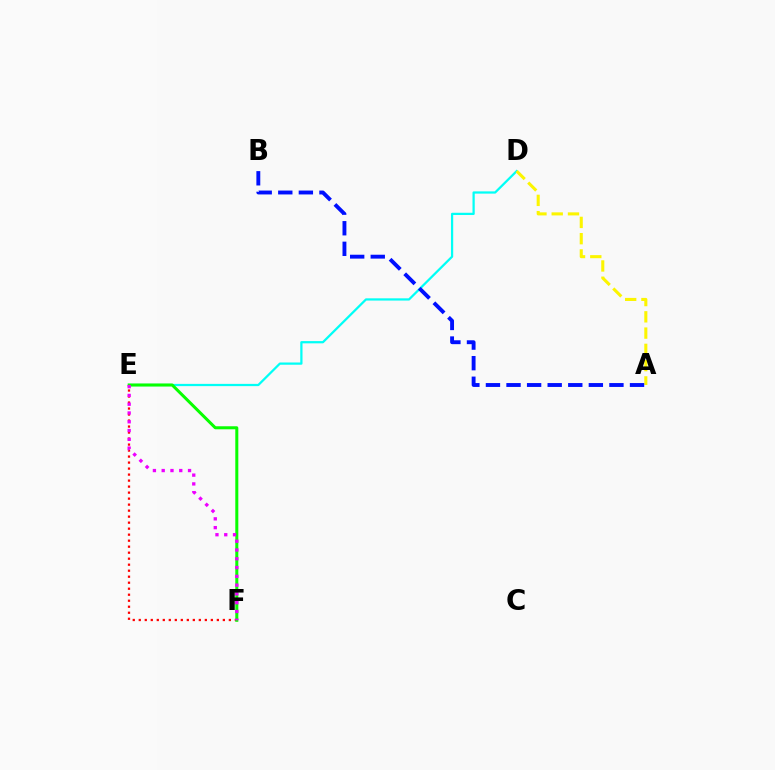{('D', 'E'): [{'color': '#00fff6', 'line_style': 'solid', 'thickness': 1.61}], ('E', 'F'): [{'color': '#ff0000', 'line_style': 'dotted', 'thickness': 1.63}, {'color': '#08ff00', 'line_style': 'solid', 'thickness': 2.18}, {'color': '#ee00ff', 'line_style': 'dotted', 'thickness': 2.39}], ('A', 'D'): [{'color': '#fcf500', 'line_style': 'dashed', 'thickness': 2.21}], ('A', 'B'): [{'color': '#0010ff', 'line_style': 'dashed', 'thickness': 2.8}]}